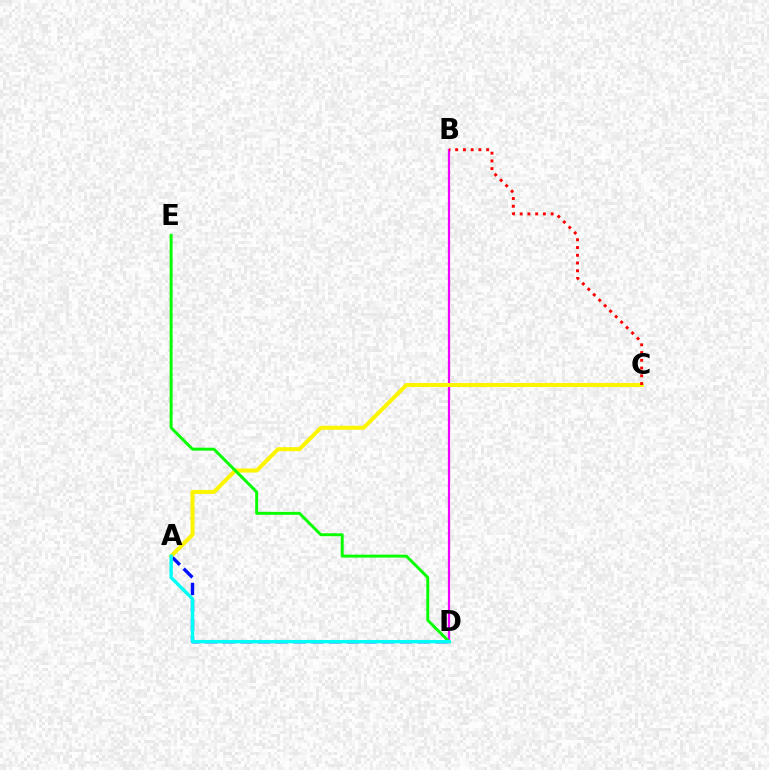{('B', 'D'): [{'color': '#ee00ff', 'line_style': 'solid', 'thickness': 1.6}], ('A', 'D'): [{'color': '#0010ff', 'line_style': 'dashed', 'thickness': 2.41}, {'color': '#00fff6', 'line_style': 'solid', 'thickness': 2.43}], ('A', 'C'): [{'color': '#fcf500', 'line_style': 'solid', 'thickness': 2.89}], ('B', 'C'): [{'color': '#ff0000', 'line_style': 'dotted', 'thickness': 2.1}], ('D', 'E'): [{'color': '#08ff00', 'line_style': 'solid', 'thickness': 2.12}]}